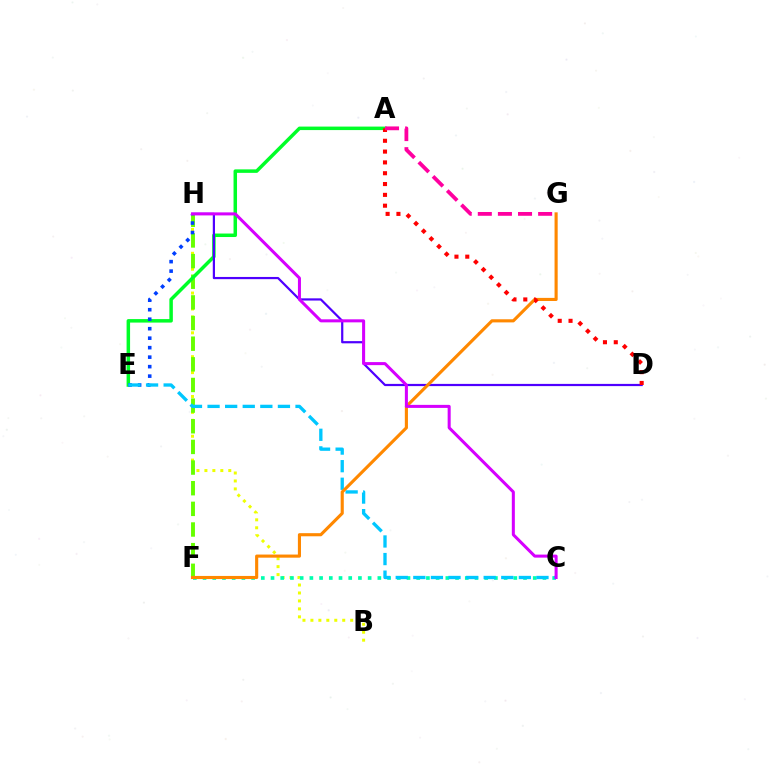{('B', 'H'): [{'color': '#eeff00', 'line_style': 'dotted', 'thickness': 2.16}], ('F', 'H'): [{'color': '#66ff00', 'line_style': 'dashed', 'thickness': 2.8}], ('A', 'E'): [{'color': '#00ff27', 'line_style': 'solid', 'thickness': 2.51}], ('D', 'H'): [{'color': '#4f00ff', 'line_style': 'solid', 'thickness': 1.59}], ('C', 'F'): [{'color': '#00ffaf', 'line_style': 'dotted', 'thickness': 2.64}], ('E', 'H'): [{'color': '#003fff', 'line_style': 'dotted', 'thickness': 2.58}], ('C', 'E'): [{'color': '#00c7ff', 'line_style': 'dashed', 'thickness': 2.39}], ('F', 'G'): [{'color': '#ff8800', 'line_style': 'solid', 'thickness': 2.25}], ('C', 'H'): [{'color': '#d600ff', 'line_style': 'solid', 'thickness': 2.18}], ('A', 'D'): [{'color': '#ff0000', 'line_style': 'dotted', 'thickness': 2.94}], ('A', 'G'): [{'color': '#ff00a0', 'line_style': 'dashed', 'thickness': 2.73}]}